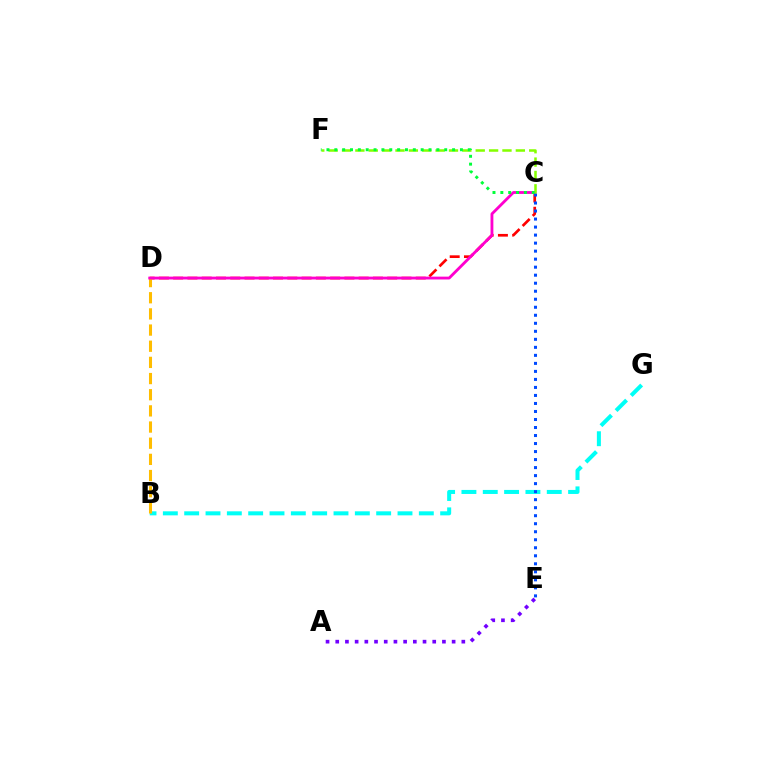{('A', 'E'): [{'color': '#7200ff', 'line_style': 'dotted', 'thickness': 2.64}], ('B', 'G'): [{'color': '#00fff6', 'line_style': 'dashed', 'thickness': 2.9}], ('C', 'D'): [{'color': '#ff0000', 'line_style': 'dashed', 'thickness': 1.94}, {'color': '#ff00cf', 'line_style': 'solid', 'thickness': 2.04}], ('B', 'D'): [{'color': '#ffbd00', 'line_style': 'dashed', 'thickness': 2.2}], ('C', 'E'): [{'color': '#004bff', 'line_style': 'dotted', 'thickness': 2.18}], ('C', 'F'): [{'color': '#84ff00', 'line_style': 'dashed', 'thickness': 1.82}, {'color': '#00ff39', 'line_style': 'dotted', 'thickness': 2.13}]}